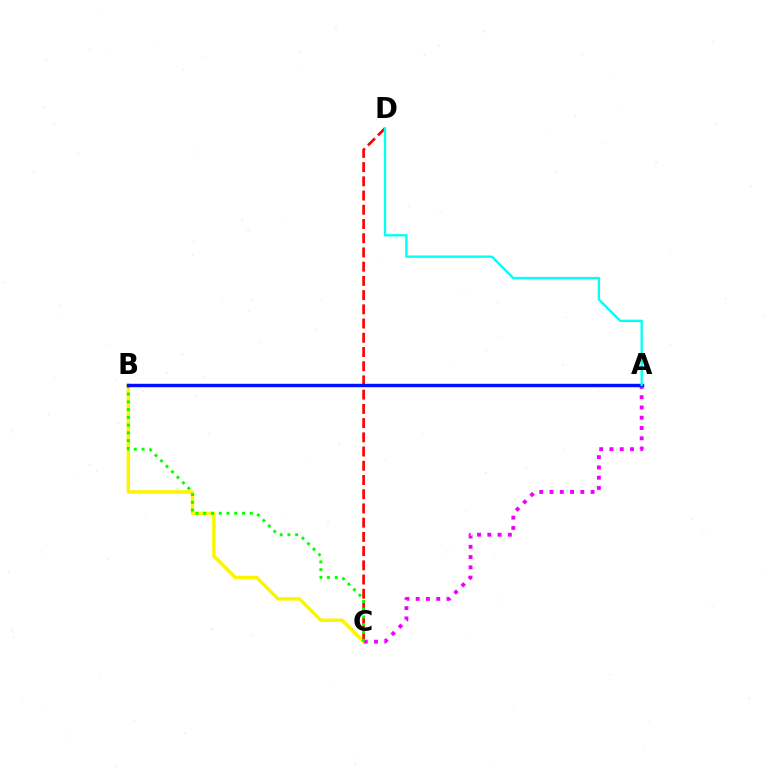{('B', 'C'): [{'color': '#fcf500', 'line_style': 'solid', 'thickness': 2.49}, {'color': '#08ff00', 'line_style': 'dotted', 'thickness': 2.11}], ('A', 'C'): [{'color': '#ee00ff', 'line_style': 'dotted', 'thickness': 2.79}], ('C', 'D'): [{'color': '#ff0000', 'line_style': 'dashed', 'thickness': 1.93}], ('A', 'B'): [{'color': '#0010ff', 'line_style': 'solid', 'thickness': 2.46}], ('A', 'D'): [{'color': '#00fff6', 'line_style': 'solid', 'thickness': 1.69}]}